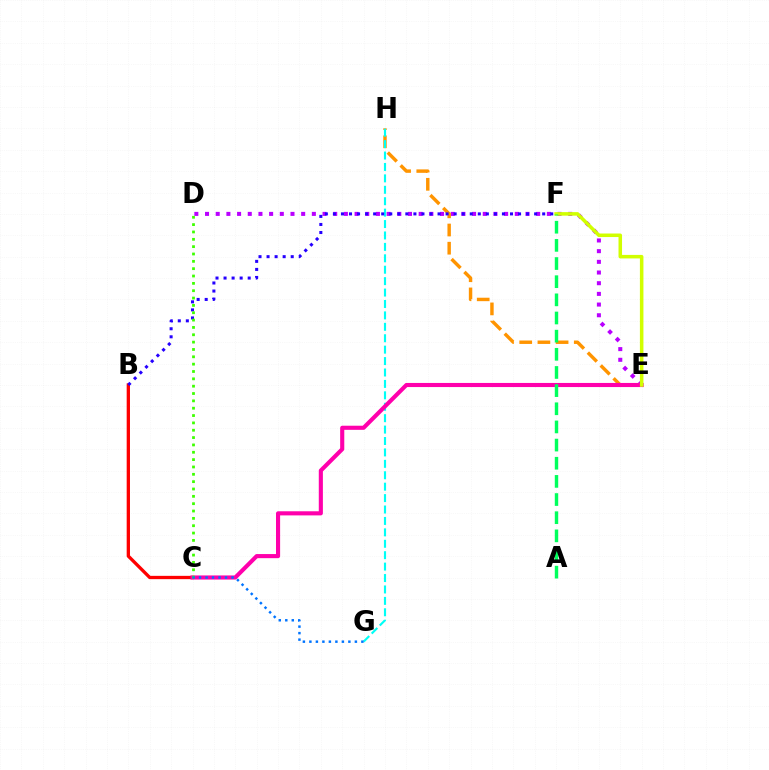{('D', 'E'): [{'color': '#b900ff', 'line_style': 'dotted', 'thickness': 2.9}], ('E', 'H'): [{'color': '#ff9400', 'line_style': 'dashed', 'thickness': 2.47}], ('G', 'H'): [{'color': '#00fff6', 'line_style': 'dashed', 'thickness': 1.55}], ('B', 'C'): [{'color': '#ff0000', 'line_style': 'solid', 'thickness': 2.38}], ('C', 'E'): [{'color': '#ff00ac', 'line_style': 'solid', 'thickness': 2.96}], ('E', 'F'): [{'color': '#d1ff00', 'line_style': 'solid', 'thickness': 2.54}], ('B', 'F'): [{'color': '#2500ff', 'line_style': 'dotted', 'thickness': 2.19}], ('C', 'D'): [{'color': '#3dff00', 'line_style': 'dotted', 'thickness': 2.0}], ('C', 'G'): [{'color': '#0074ff', 'line_style': 'dotted', 'thickness': 1.77}], ('A', 'F'): [{'color': '#00ff5c', 'line_style': 'dashed', 'thickness': 2.47}]}